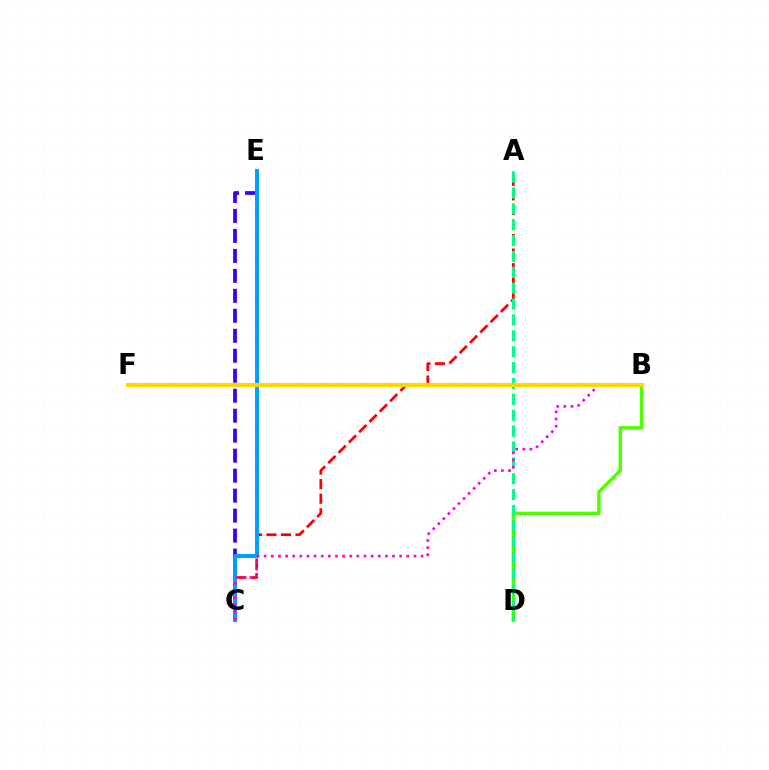{('B', 'D'): [{'color': '#4fff00', 'line_style': 'solid', 'thickness': 2.49}], ('C', 'E'): [{'color': '#3700ff', 'line_style': 'dashed', 'thickness': 2.71}, {'color': '#009eff', 'line_style': 'solid', 'thickness': 2.87}], ('A', 'C'): [{'color': '#ff0000', 'line_style': 'dashed', 'thickness': 1.98}], ('A', 'D'): [{'color': '#00ff86', 'line_style': 'dashed', 'thickness': 2.16}], ('B', 'C'): [{'color': '#ff00ed', 'line_style': 'dotted', 'thickness': 1.94}], ('B', 'F'): [{'color': '#ffd500', 'line_style': 'solid', 'thickness': 2.94}]}